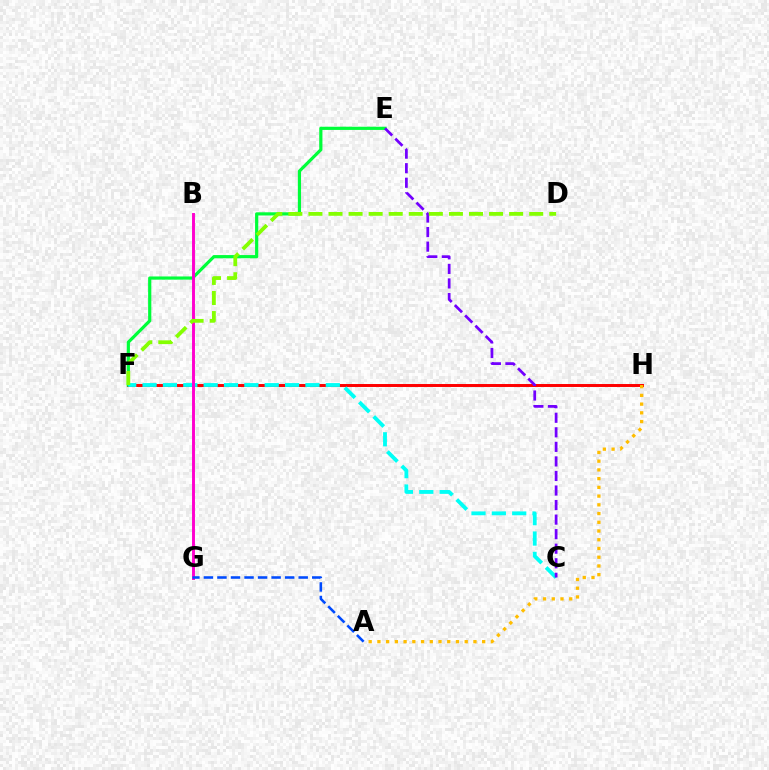{('F', 'H'): [{'color': '#ff0000', 'line_style': 'solid', 'thickness': 2.13}], ('E', 'F'): [{'color': '#00ff39', 'line_style': 'solid', 'thickness': 2.3}], ('C', 'F'): [{'color': '#00fff6', 'line_style': 'dashed', 'thickness': 2.77}], ('B', 'G'): [{'color': '#ff00cf', 'line_style': 'solid', 'thickness': 2.11}], ('A', 'H'): [{'color': '#ffbd00', 'line_style': 'dotted', 'thickness': 2.37}], ('C', 'E'): [{'color': '#7200ff', 'line_style': 'dashed', 'thickness': 1.98}], ('D', 'F'): [{'color': '#84ff00', 'line_style': 'dashed', 'thickness': 2.73}], ('A', 'G'): [{'color': '#004bff', 'line_style': 'dashed', 'thickness': 1.84}]}